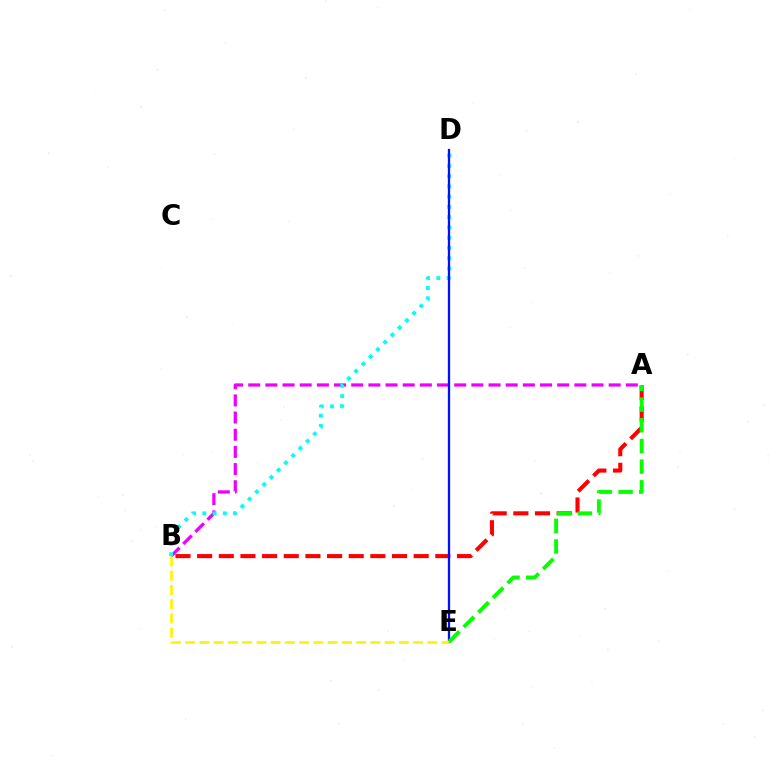{('A', 'B'): [{'color': '#ff0000', 'line_style': 'dashed', 'thickness': 2.94}, {'color': '#ee00ff', 'line_style': 'dashed', 'thickness': 2.33}], ('B', 'D'): [{'color': '#00fff6', 'line_style': 'dotted', 'thickness': 2.79}], ('D', 'E'): [{'color': '#0010ff', 'line_style': 'solid', 'thickness': 1.66}], ('A', 'E'): [{'color': '#08ff00', 'line_style': 'dashed', 'thickness': 2.81}], ('B', 'E'): [{'color': '#fcf500', 'line_style': 'dashed', 'thickness': 1.94}]}